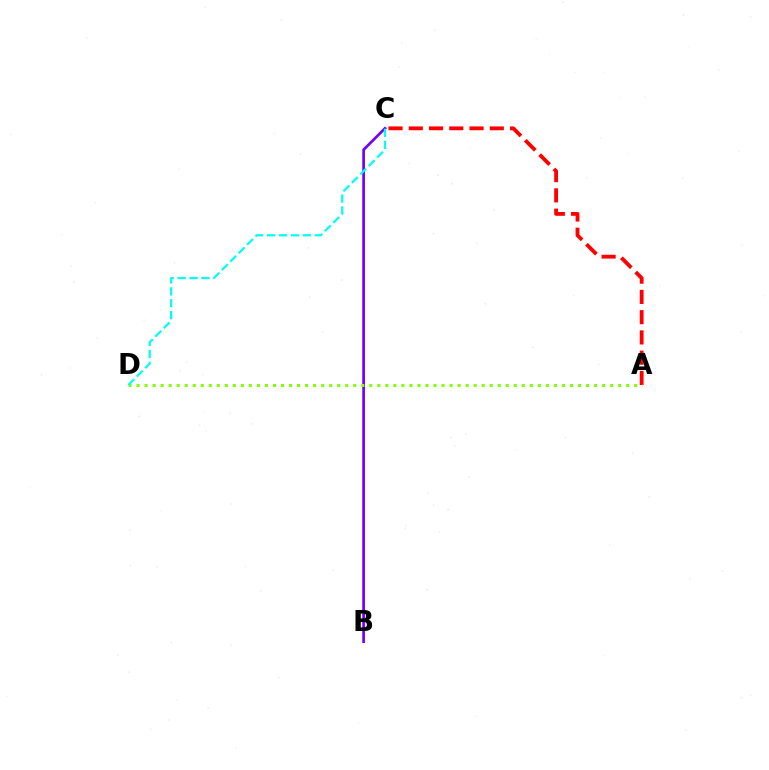{('B', 'C'): [{'color': '#7200ff', 'line_style': 'solid', 'thickness': 1.94}], ('A', 'C'): [{'color': '#ff0000', 'line_style': 'dashed', 'thickness': 2.75}], ('A', 'D'): [{'color': '#84ff00', 'line_style': 'dotted', 'thickness': 2.18}], ('C', 'D'): [{'color': '#00fff6', 'line_style': 'dashed', 'thickness': 1.62}]}